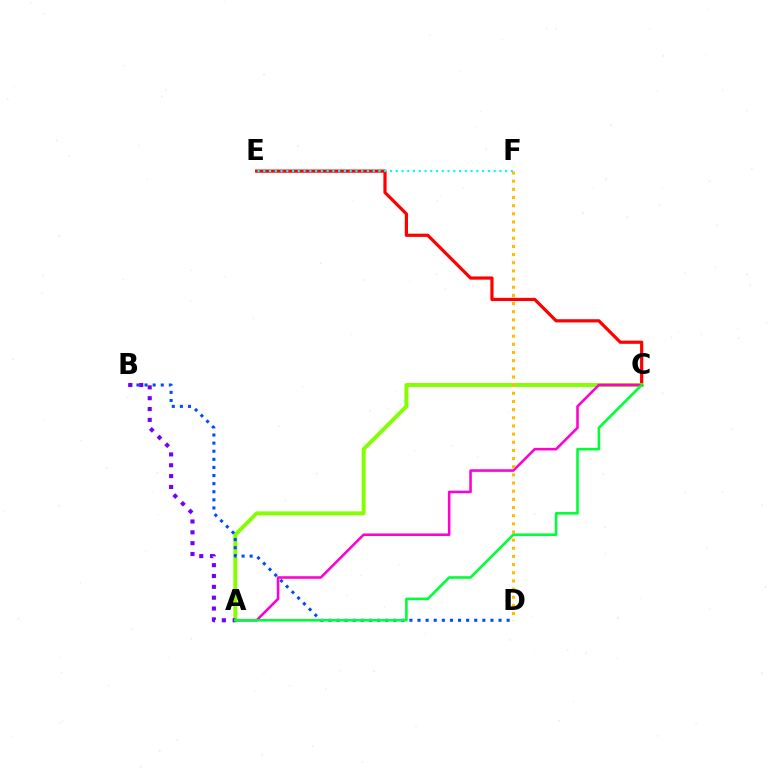{('C', 'E'): [{'color': '#ff0000', 'line_style': 'solid', 'thickness': 2.31}], ('A', 'C'): [{'color': '#84ff00', 'line_style': 'solid', 'thickness': 2.83}, {'color': '#ff00cf', 'line_style': 'solid', 'thickness': 1.84}, {'color': '#00ff39', 'line_style': 'solid', 'thickness': 1.88}], ('B', 'D'): [{'color': '#004bff', 'line_style': 'dotted', 'thickness': 2.2}], ('D', 'F'): [{'color': '#ffbd00', 'line_style': 'dotted', 'thickness': 2.22}], ('E', 'F'): [{'color': '#00fff6', 'line_style': 'dotted', 'thickness': 1.56}], ('A', 'B'): [{'color': '#7200ff', 'line_style': 'dotted', 'thickness': 2.95}]}